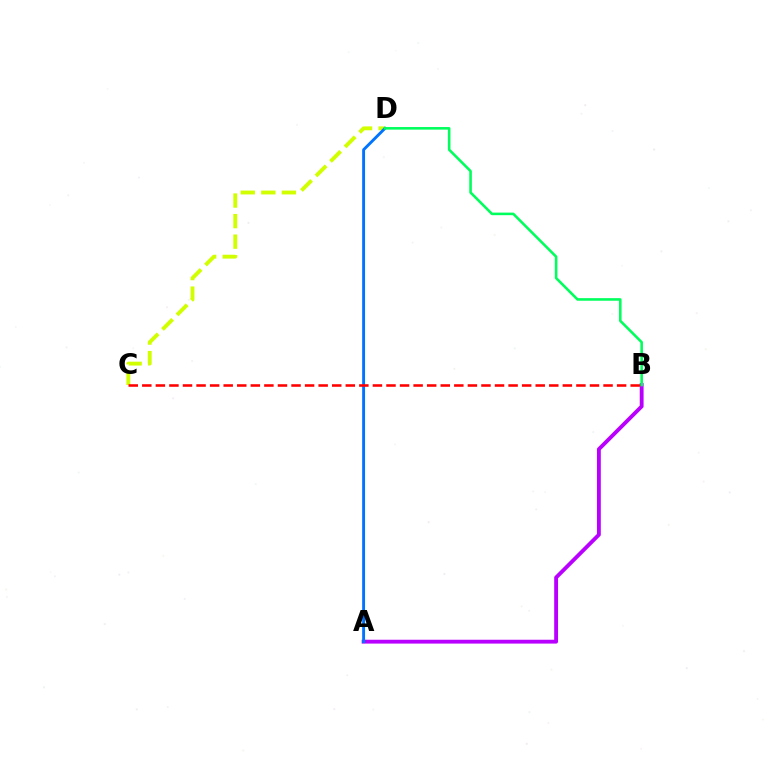{('C', 'D'): [{'color': '#d1ff00', 'line_style': 'dashed', 'thickness': 2.79}], ('A', 'B'): [{'color': '#b900ff', 'line_style': 'solid', 'thickness': 2.77}], ('A', 'D'): [{'color': '#0074ff', 'line_style': 'solid', 'thickness': 2.08}], ('B', 'D'): [{'color': '#00ff5c', 'line_style': 'solid', 'thickness': 1.86}], ('B', 'C'): [{'color': '#ff0000', 'line_style': 'dashed', 'thickness': 1.84}]}